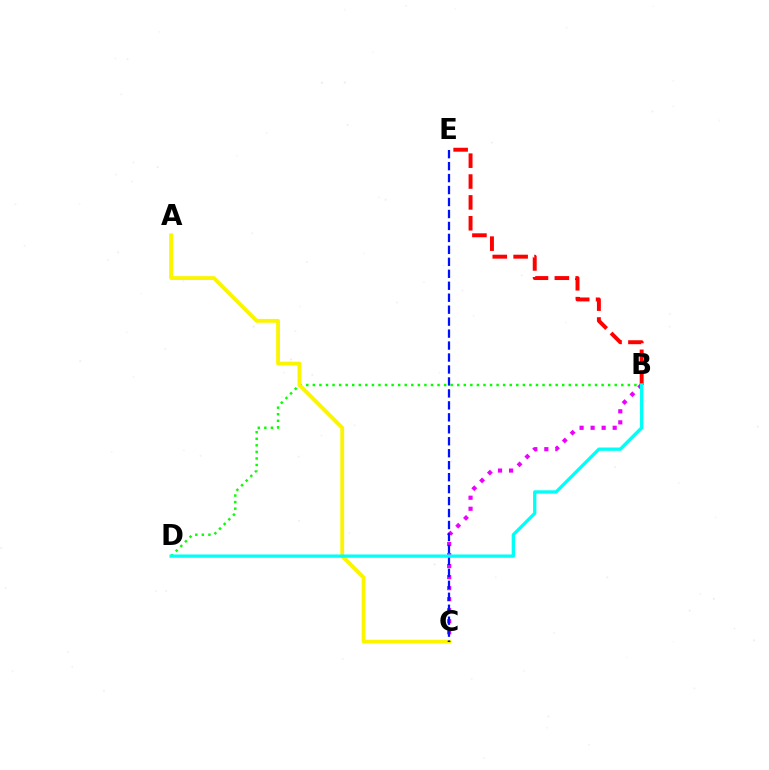{('B', 'D'): [{'color': '#08ff00', 'line_style': 'dotted', 'thickness': 1.78}, {'color': '#00fff6', 'line_style': 'solid', 'thickness': 2.38}], ('A', 'C'): [{'color': '#fcf500', 'line_style': 'solid', 'thickness': 2.76}], ('B', 'E'): [{'color': '#ff0000', 'line_style': 'dashed', 'thickness': 2.83}], ('B', 'C'): [{'color': '#ee00ff', 'line_style': 'dotted', 'thickness': 3.0}], ('C', 'E'): [{'color': '#0010ff', 'line_style': 'dashed', 'thickness': 1.63}]}